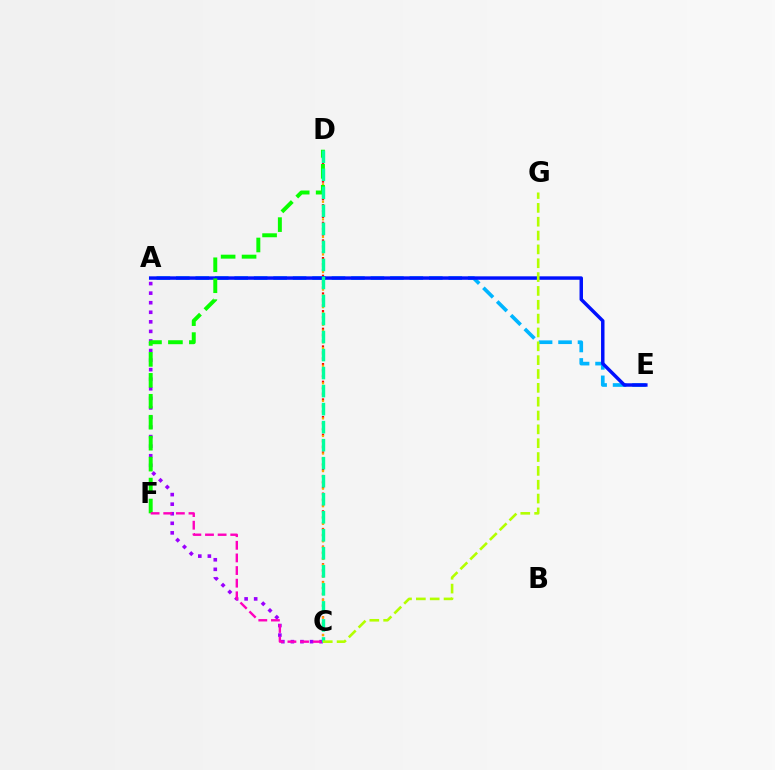{('C', 'D'): [{'color': '#ff0000', 'line_style': 'dotted', 'thickness': 1.6}, {'color': '#ffa500', 'line_style': 'dotted', 'thickness': 1.59}, {'color': '#00ff9d', 'line_style': 'dashed', 'thickness': 2.45}], ('A', 'E'): [{'color': '#00b5ff', 'line_style': 'dashed', 'thickness': 2.64}, {'color': '#0010ff', 'line_style': 'solid', 'thickness': 2.49}], ('A', 'C'): [{'color': '#9b00ff', 'line_style': 'dotted', 'thickness': 2.6}], ('D', 'F'): [{'color': '#08ff00', 'line_style': 'dashed', 'thickness': 2.85}], ('C', 'G'): [{'color': '#b3ff00', 'line_style': 'dashed', 'thickness': 1.88}], ('C', 'F'): [{'color': '#ff00bd', 'line_style': 'dashed', 'thickness': 1.72}]}